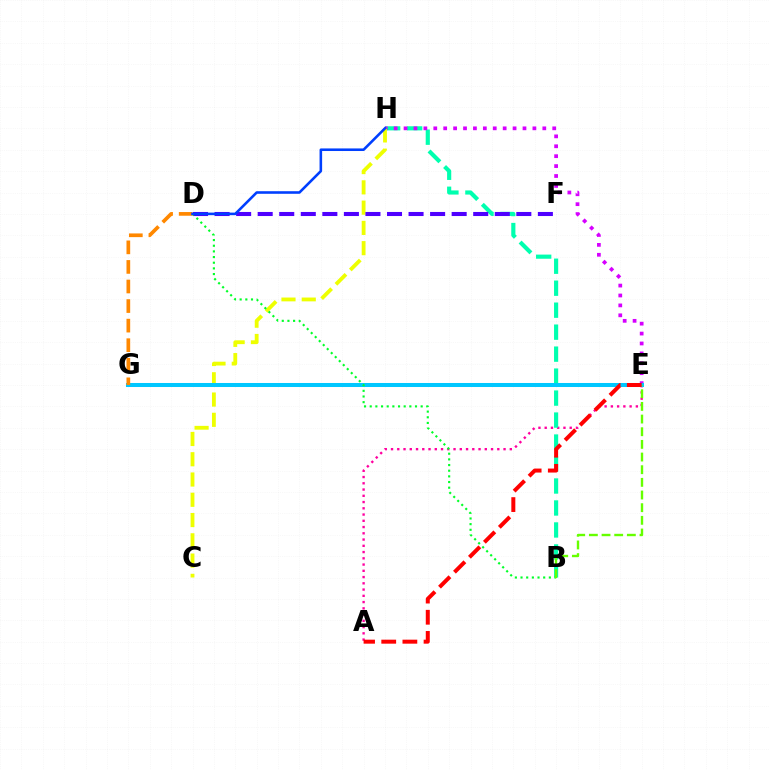{('A', 'E'): [{'color': '#ff00a0', 'line_style': 'dotted', 'thickness': 1.7}, {'color': '#ff0000', 'line_style': 'dashed', 'thickness': 2.87}], ('B', 'H'): [{'color': '#00ffaf', 'line_style': 'dashed', 'thickness': 2.99}], ('E', 'H'): [{'color': '#d600ff', 'line_style': 'dotted', 'thickness': 2.69}], ('C', 'H'): [{'color': '#eeff00', 'line_style': 'dashed', 'thickness': 2.75}], ('E', 'G'): [{'color': '#00c7ff', 'line_style': 'solid', 'thickness': 2.9}], ('D', 'F'): [{'color': '#4f00ff', 'line_style': 'dashed', 'thickness': 2.93}], ('B', 'D'): [{'color': '#00ff27', 'line_style': 'dotted', 'thickness': 1.54}], ('D', 'G'): [{'color': '#ff8800', 'line_style': 'dashed', 'thickness': 2.66}], ('B', 'E'): [{'color': '#66ff00', 'line_style': 'dashed', 'thickness': 1.72}], ('D', 'H'): [{'color': '#003fff', 'line_style': 'solid', 'thickness': 1.86}]}